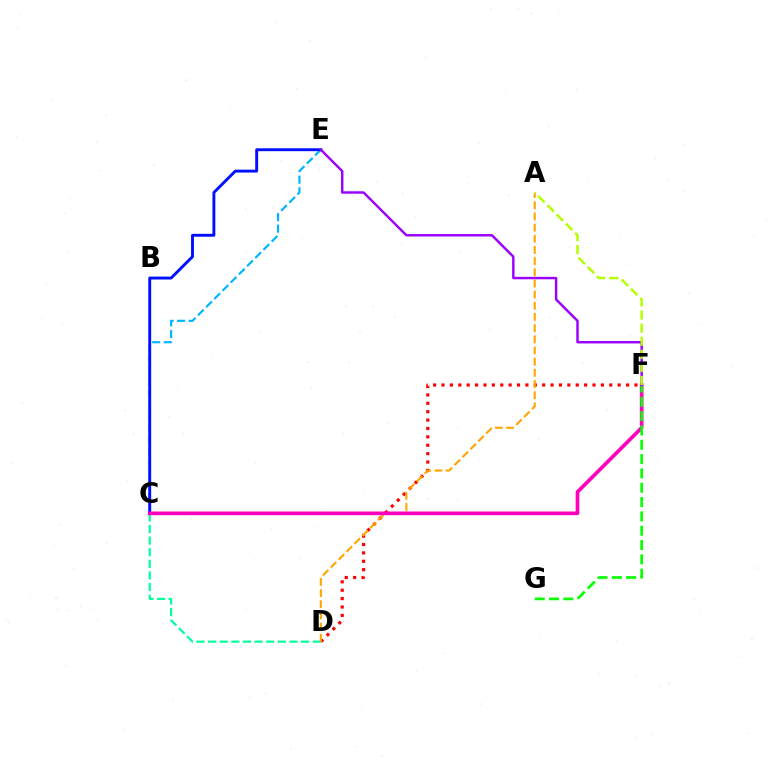{('C', 'D'): [{'color': '#00ff9d', 'line_style': 'dashed', 'thickness': 1.58}], ('D', 'F'): [{'color': '#ff0000', 'line_style': 'dotted', 'thickness': 2.28}], ('C', 'E'): [{'color': '#00b5ff', 'line_style': 'dashed', 'thickness': 1.57}, {'color': '#0010ff', 'line_style': 'solid', 'thickness': 2.09}], ('A', 'D'): [{'color': '#ffa500', 'line_style': 'dashed', 'thickness': 1.52}], ('C', 'F'): [{'color': '#ff00bd', 'line_style': 'solid', 'thickness': 2.65}], ('F', 'G'): [{'color': '#08ff00', 'line_style': 'dashed', 'thickness': 1.95}], ('E', 'F'): [{'color': '#9b00ff', 'line_style': 'solid', 'thickness': 1.76}], ('A', 'F'): [{'color': '#b3ff00', 'line_style': 'dashed', 'thickness': 1.78}]}